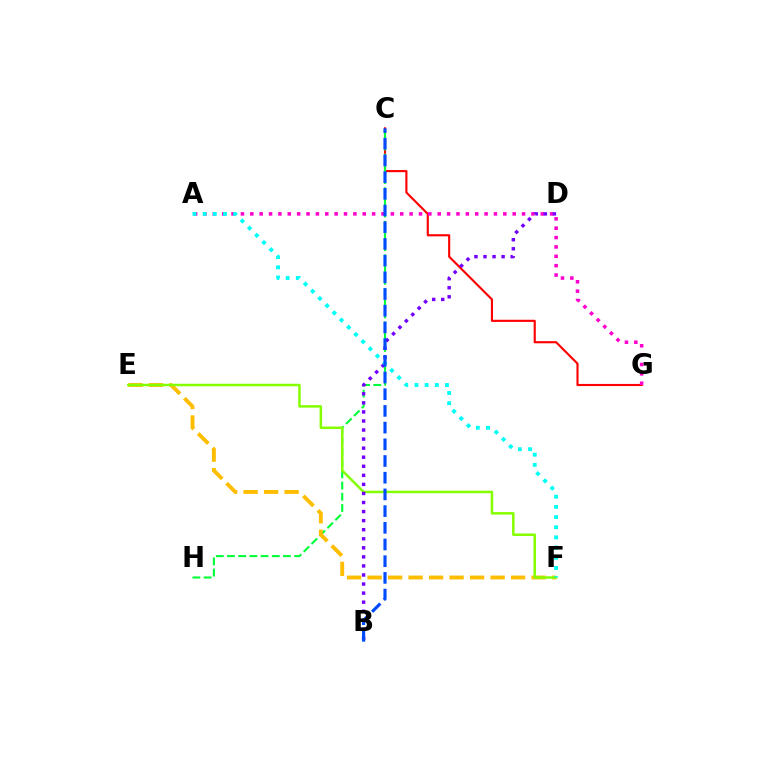{('C', 'G'): [{'color': '#ff0000', 'line_style': 'solid', 'thickness': 1.53}], ('A', 'G'): [{'color': '#ff00cf', 'line_style': 'dotted', 'thickness': 2.55}], ('C', 'H'): [{'color': '#00ff39', 'line_style': 'dashed', 'thickness': 1.52}], ('E', 'F'): [{'color': '#ffbd00', 'line_style': 'dashed', 'thickness': 2.78}, {'color': '#84ff00', 'line_style': 'solid', 'thickness': 1.8}], ('B', 'D'): [{'color': '#7200ff', 'line_style': 'dotted', 'thickness': 2.46}], ('A', 'F'): [{'color': '#00fff6', 'line_style': 'dotted', 'thickness': 2.77}], ('B', 'C'): [{'color': '#004bff', 'line_style': 'dashed', 'thickness': 2.27}]}